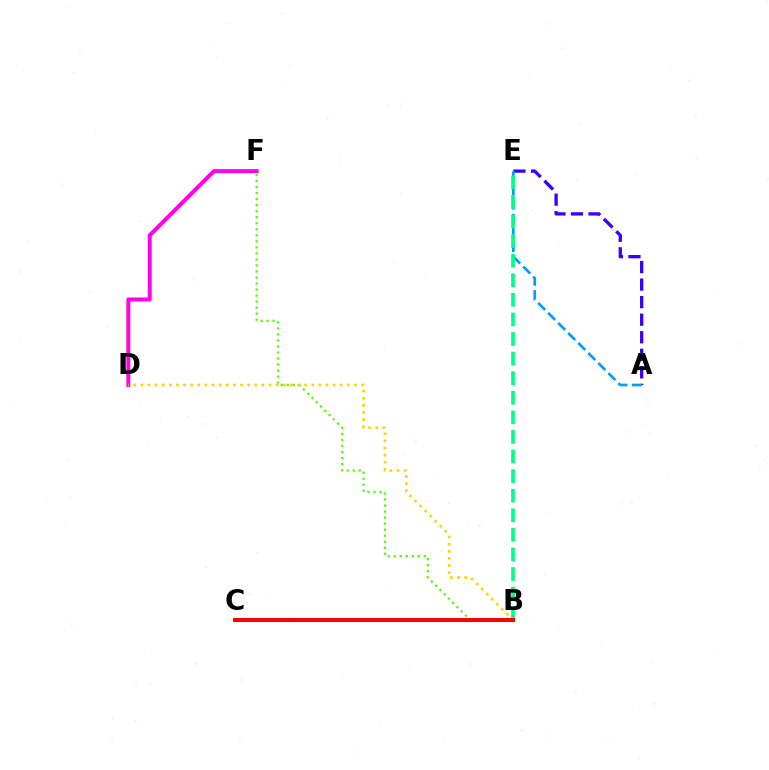{('B', 'F'): [{'color': '#4fff00', 'line_style': 'dotted', 'thickness': 1.64}], ('D', 'F'): [{'color': '#ff00ed', 'line_style': 'solid', 'thickness': 2.84}], ('A', 'E'): [{'color': '#3700ff', 'line_style': 'dashed', 'thickness': 2.38}, {'color': '#009eff', 'line_style': 'dashed', 'thickness': 1.93}], ('B', 'E'): [{'color': '#00ff86', 'line_style': 'dashed', 'thickness': 2.66}], ('B', 'D'): [{'color': '#ffd500', 'line_style': 'dotted', 'thickness': 1.93}], ('B', 'C'): [{'color': '#ff0000', 'line_style': 'solid', 'thickness': 2.89}]}